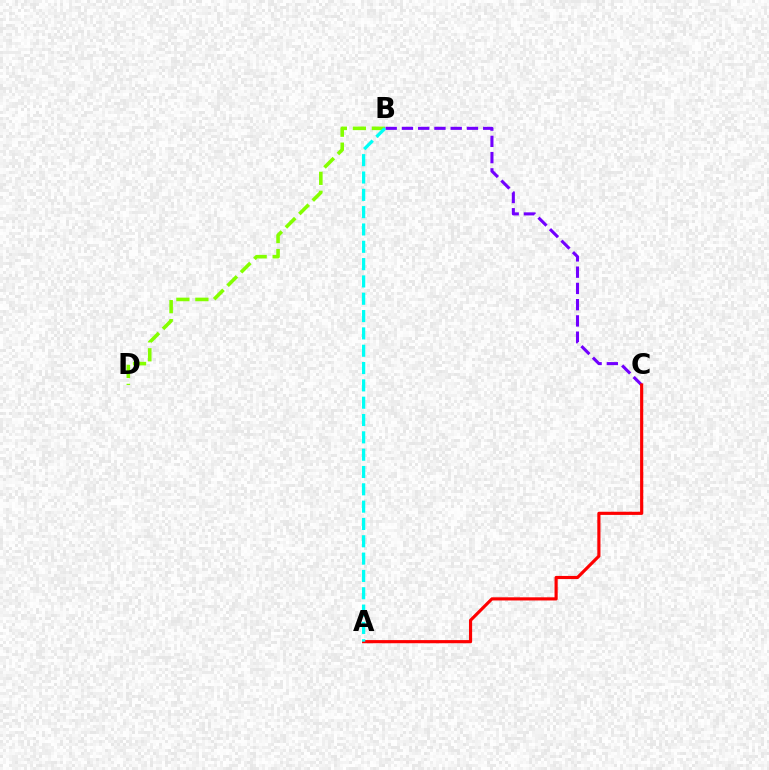{('B', 'D'): [{'color': '#84ff00', 'line_style': 'dashed', 'thickness': 2.58}], ('B', 'C'): [{'color': '#7200ff', 'line_style': 'dashed', 'thickness': 2.21}], ('A', 'C'): [{'color': '#ff0000', 'line_style': 'solid', 'thickness': 2.27}], ('A', 'B'): [{'color': '#00fff6', 'line_style': 'dashed', 'thickness': 2.35}]}